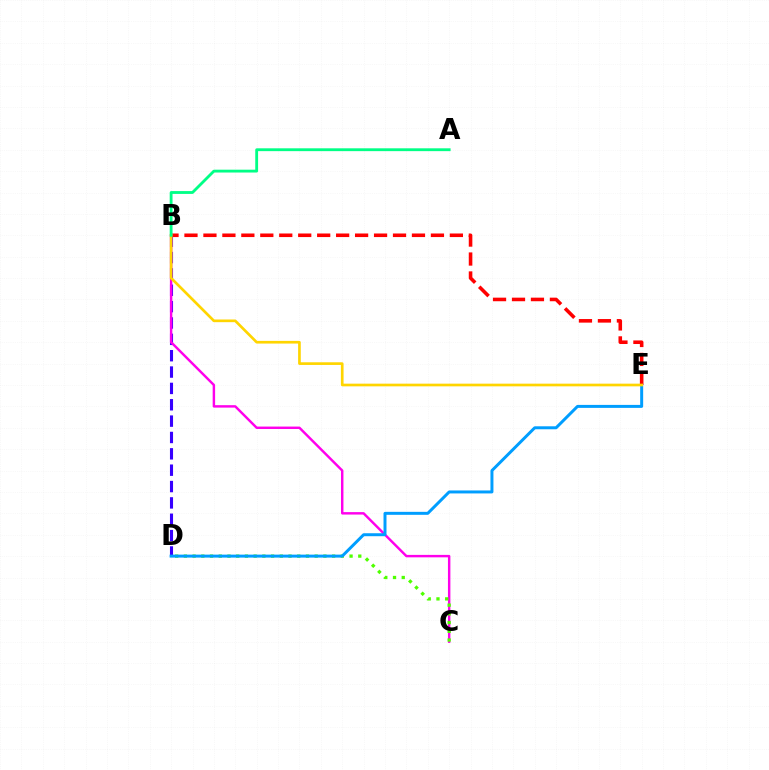{('B', 'D'): [{'color': '#3700ff', 'line_style': 'dashed', 'thickness': 2.22}], ('B', 'C'): [{'color': '#ff00ed', 'line_style': 'solid', 'thickness': 1.76}], ('C', 'D'): [{'color': '#4fff00', 'line_style': 'dotted', 'thickness': 2.37}], ('D', 'E'): [{'color': '#009eff', 'line_style': 'solid', 'thickness': 2.14}], ('B', 'E'): [{'color': '#ff0000', 'line_style': 'dashed', 'thickness': 2.58}, {'color': '#ffd500', 'line_style': 'solid', 'thickness': 1.93}], ('A', 'B'): [{'color': '#00ff86', 'line_style': 'solid', 'thickness': 2.04}]}